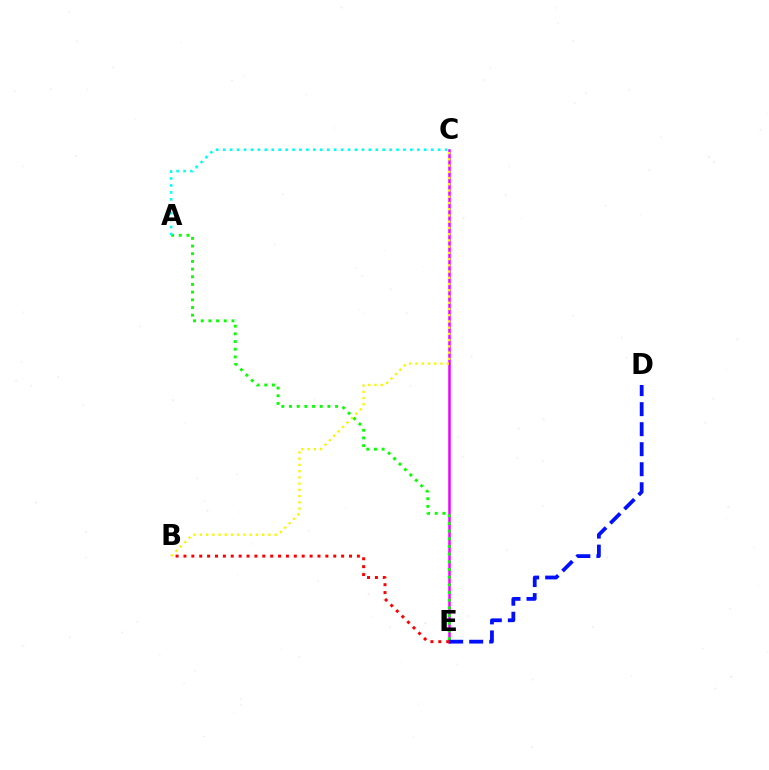{('C', 'E'): [{'color': '#ee00ff', 'line_style': 'solid', 'thickness': 1.8}], ('B', 'C'): [{'color': '#fcf500', 'line_style': 'dotted', 'thickness': 1.69}], ('A', 'E'): [{'color': '#08ff00', 'line_style': 'dotted', 'thickness': 2.09}], ('D', 'E'): [{'color': '#0010ff', 'line_style': 'dashed', 'thickness': 2.72}], ('A', 'C'): [{'color': '#00fff6', 'line_style': 'dotted', 'thickness': 1.88}], ('B', 'E'): [{'color': '#ff0000', 'line_style': 'dotted', 'thickness': 2.14}]}